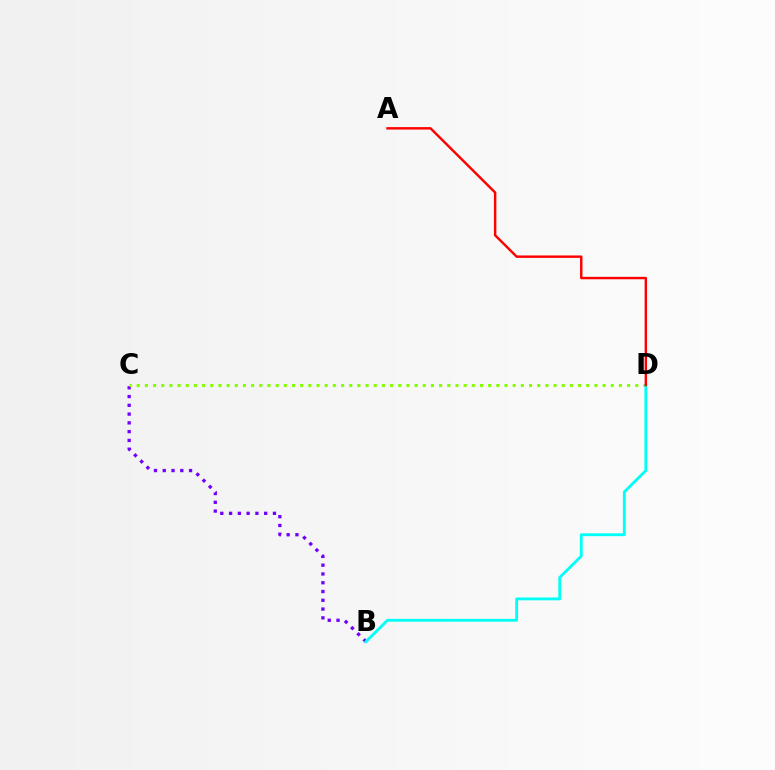{('B', 'C'): [{'color': '#7200ff', 'line_style': 'dotted', 'thickness': 2.38}], ('C', 'D'): [{'color': '#84ff00', 'line_style': 'dotted', 'thickness': 2.22}], ('B', 'D'): [{'color': '#00fff6', 'line_style': 'solid', 'thickness': 2.05}], ('A', 'D'): [{'color': '#ff0000', 'line_style': 'solid', 'thickness': 1.75}]}